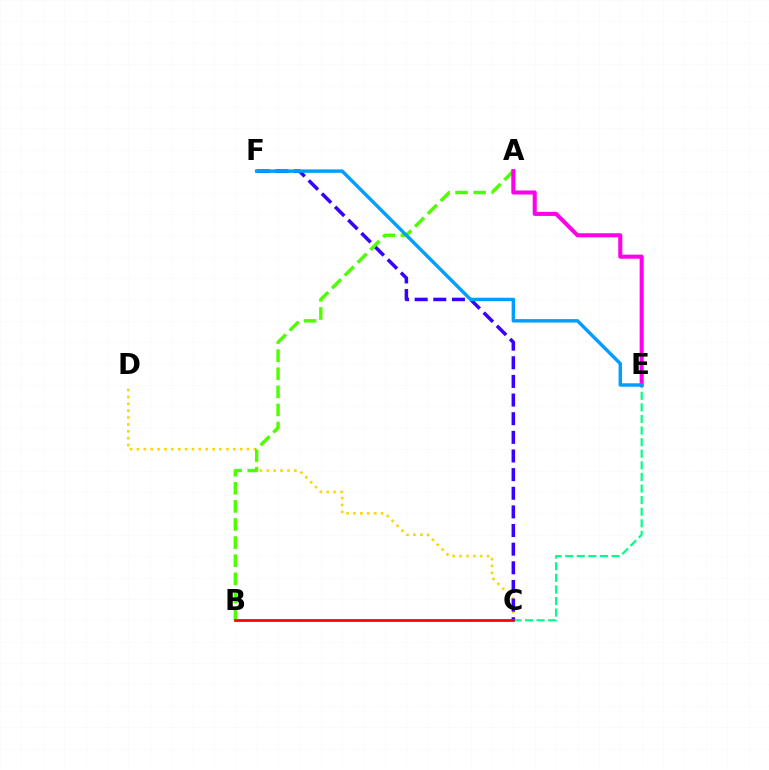{('C', 'D'): [{'color': '#ffd500', 'line_style': 'dotted', 'thickness': 1.87}], ('C', 'F'): [{'color': '#3700ff', 'line_style': 'dashed', 'thickness': 2.53}], ('C', 'E'): [{'color': '#00ff86', 'line_style': 'dashed', 'thickness': 1.58}], ('A', 'B'): [{'color': '#4fff00', 'line_style': 'dashed', 'thickness': 2.46}], ('A', 'E'): [{'color': '#ff00ed', 'line_style': 'solid', 'thickness': 2.92}], ('E', 'F'): [{'color': '#009eff', 'line_style': 'solid', 'thickness': 2.46}], ('B', 'C'): [{'color': '#ff0000', 'line_style': 'solid', 'thickness': 1.99}]}